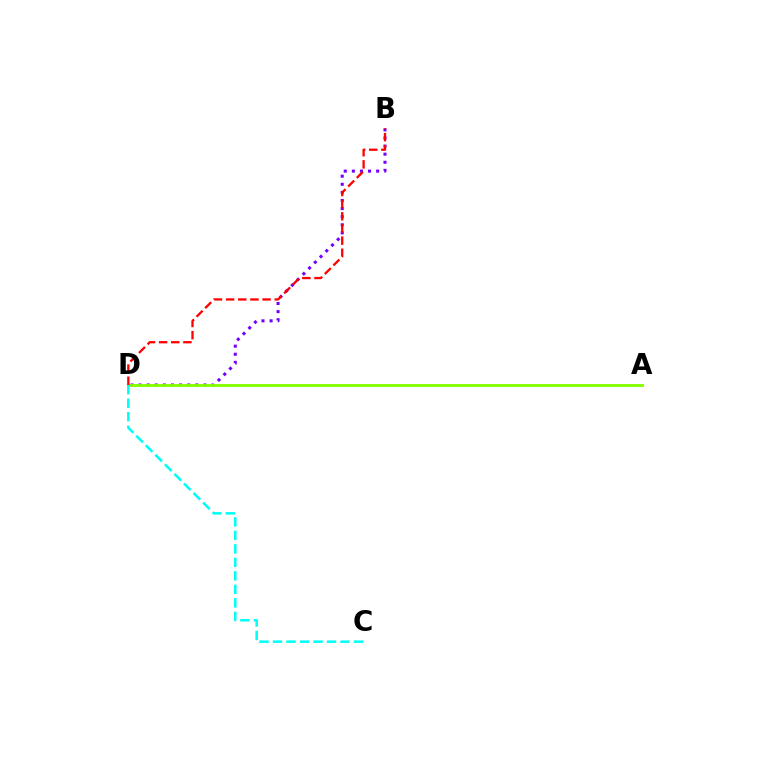{('B', 'D'): [{'color': '#7200ff', 'line_style': 'dotted', 'thickness': 2.2}, {'color': '#ff0000', 'line_style': 'dashed', 'thickness': 1.65}], ('A', 'D'): [{'color': '#84ff00', 'line_style': 'solid', 'thickness': 2.07}], ('C', 'D'): [{'color': '#00fff6', 'line_style': 'dashed', 'thickness': 1.83}]}